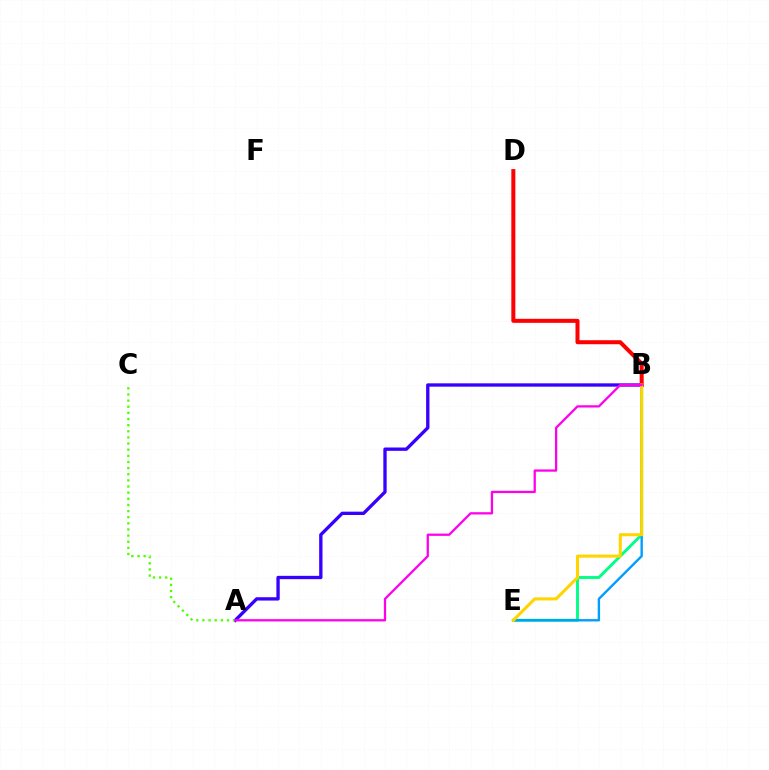{('B', 'E'): [{'color': '#00ff86', 'line_style': 'solid', 'thickness': 2.1}, {'color': '#009eff', 'line_style': 'solid', 'thickness': 1.71}, {'color': '#ffd500', 'line_style': 'solid', 'thickness': 2.21}], ('A', 'B'): [{'color': '#3700ff', 'line_style': 'solid', 'thickness': 2.4}, {'color': '#ff00ed', 'line_style': 'solid', 'thickness': 1.64}], ('B', 'D'): [{'color': '#ff0000', 'line_style': 'solid', 'thickness': 2.89}], ('A', 'C'): [{'color': '#4fff00', 'line_style': 'dotted', 'thickness': 1.67}]}